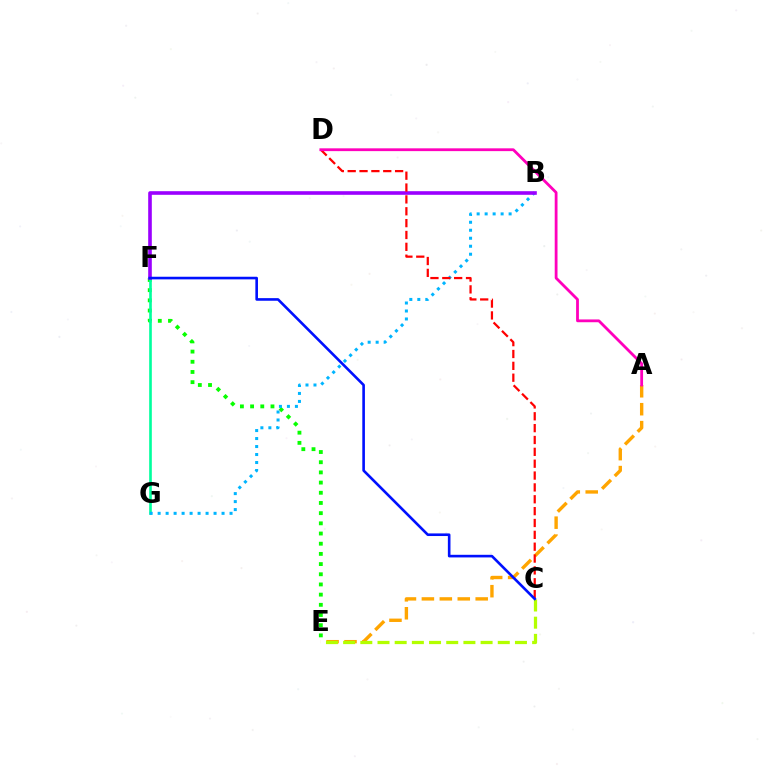{('E', 'F'): [{'color': '#08ff00', 'line_style': 'dotted', 'thickness': 2.77}], ('A', 'E'): [{'color': '#ffa500', 'line_style': 'dashed', 'thickness': 2.44}], ('F', 'G'): [{'color': '#00ff9d', 'line_style': 'solid', 'thickness': 1.9}], ('C', 'E'): [{'color': '#b3ff00', 'line_style': 'dashed', 'thickness': 2.33}], ('B', 'G'): [{'color': '#00b5ff', 'line_style': 'dotted', 'thickness': 2.17}], ('B', 'F'): [{'color': '#9b00ff', 'line_style': 'solid', 'thickness': 2.61}], ('C', 'D'): [{'color': '#ff0000', 'line_style': 'dashed', 'thickness': 1.61}], ('A', 'D'): [{'color': '#ff00bd', 'line_style': 'solid', 'thickness': 2.01}], ('C', 'F'): [{'color': '#0010ff', 'line_style': 'solid', 'thickness': 1.89}]}